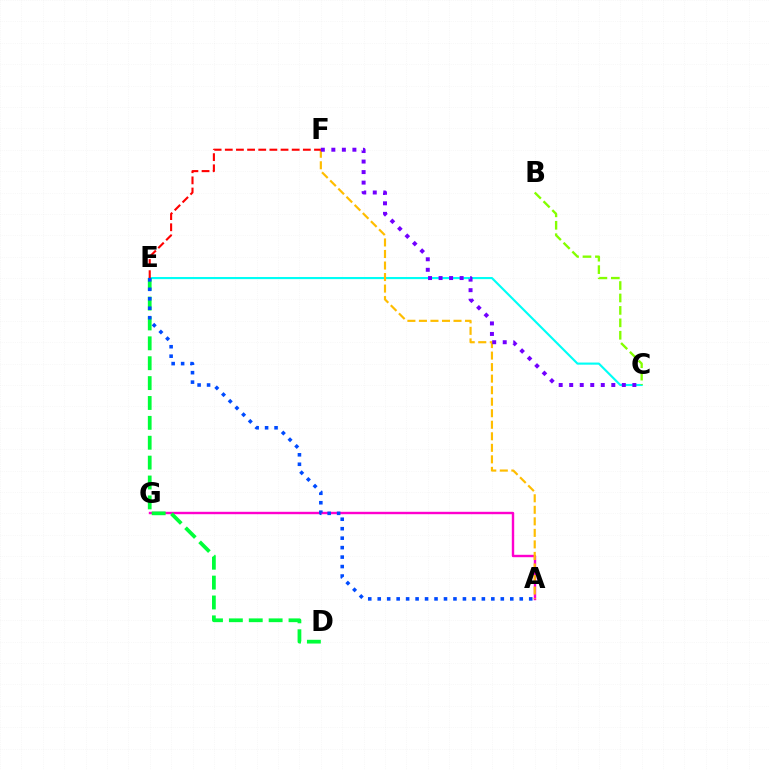{('A', 'G'): [{'color': '#ff00cf', 'line_style': 'solid', 'thickness': 1.73}], ('C', 'E'): [{'color': '#00fff6', 'line_style': 'solid', 'thickness': 1.54}], ('D', 'E'): [{'color': '#00ff39', 'line_style': 'dashed', 'thickness': 2.7}], ('A', 'F'): [{'color': '#ffbd00', 'line_style': 'dashed', 'thickness': 1.57}], ('E', 'F'): [{'color': '#ff0000', 'line_style': 'dashed', 'thickness': 1.52}], ('B', 'C'): [{'color': '#84ff00', 'line_style': 'dashed', 'thickness': 1.69}], ('C', 'F'): [{'color': '#7200ff', 'line_style': 'dotted', 'thickness': 2.86}], ('A', 'E'): [{'color': '#004bff', 'line_style': 'dotted', 'thickness': 2.57}]}